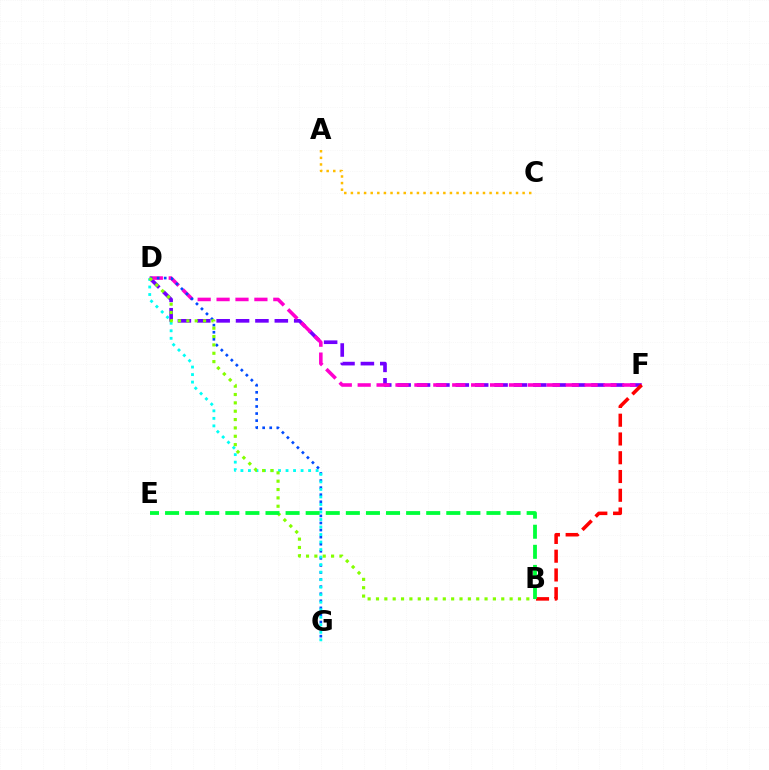{('D', 'F'): [{'color': '#7200ff', 'line_style': 'dashed', 'thickness': 2.63}, {'color': '#ff00cf', 'line_style': 'dashed', 'thickness': 2.57}], ('D', 'G'): [{'color': '#004bff', 'line_style': 'dotted', 'thickness': 1.92}, {'color': '#00fff6', 'line_style': 'dotted', 'thickness': 2.04}], ('B', 'F'): [{'color': '#ff0000', 'line_style': 'dashed', 'thickness': 2.55}], ('B', 'D'): [{'color': '#84ff00', 'line_style': 'dotted', 'thickness': 2.27}], ('A', 'C'): [{'color': '#ffbd00', 'line_style': 'dotted', 'thickness': 1.79}], ('B', 'E'): [{'color': '#00ff39', 'line_style': 'dashed', 'thickness': 2.73}]}